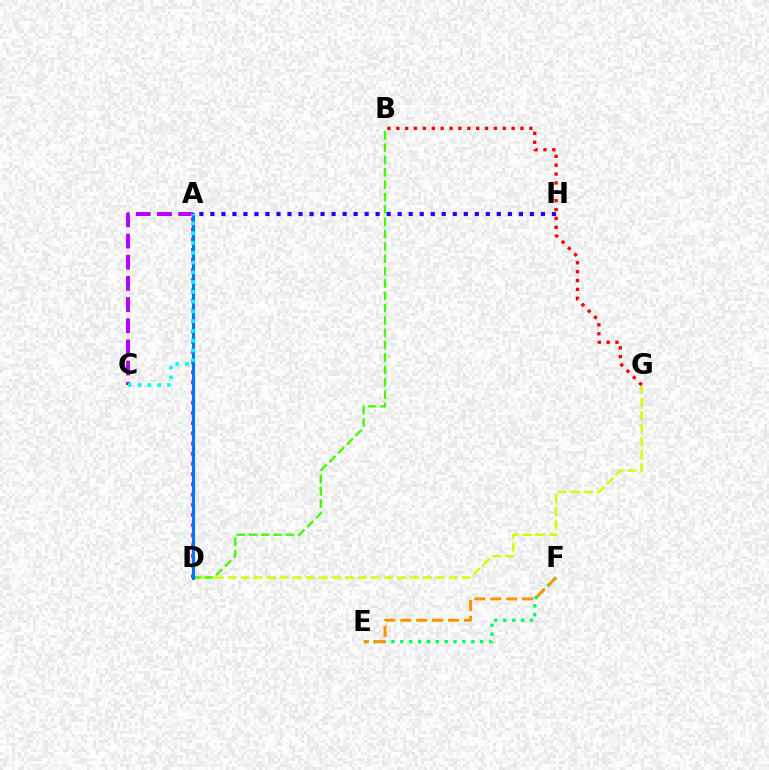{('A', 'D'): [{'color': '#ff00ac', 'line_style': 'dotted', 'thickness': 2.77}, {'color': '#0074ff', 'line_style': 'solid', 'thickness': 2.27}], ('D', 'G'): [{'color': '#d1ff00', 'line_style': 'dashed', 'thickness': 1.77}], ('B', 'D'): [{'color': '#3dff00', 'line_style': 'dashed', 'thickness': 1.68}], ('E', 'F'): [{'color': '#00ff5c', 'line_style': 'dotted', 'thickness': 2.41}, {'color': '#ff9400', 'line_style': 'dashed', 'thickness': 2.16}], ('A', 'C'): [{'color': '#b900ff', 'line_style': 'dashed', 'thickness': 2.88}, {'color': '#00fff6', 'line_style': 'dotted', 'thickness': 2.65}], ('B', 'G'): [{'color': '#ff0000', 'line_style': 'dotted', 'thickness': 2.41}], ('A', 'H'): [{'color': '#2500ff', 'line_style': 'dotted', 'thickness': 2.99}]}